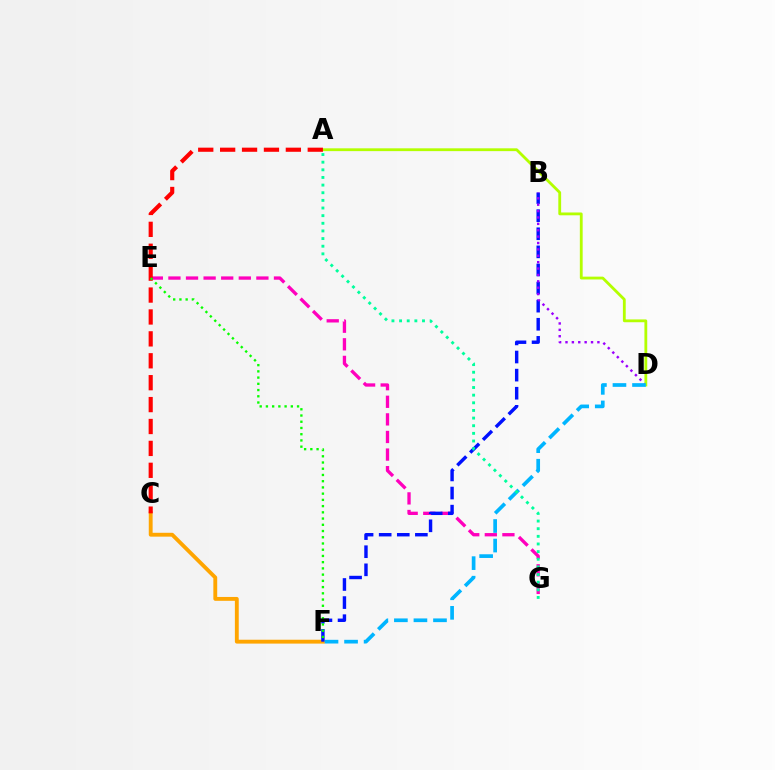{('E', 'G'): [{'color': '#ff00bd', 'line_style': 'dashed', 'thickness': 2.39}], ('C', 'F'): [{'color': '#ffa500', 'line_style': 'solid', 'thickness': 2.78}], ('B', 'F'): [{'color': '#0010ff', 'line_style': 'dashed', 'thickness': 2.46}], ('B', 'D'): [{'color': '#9b00ff', 'line_style': 'dotted', 'thickness': 1.73}], ('A', 'D'): [{'color': '#b3ff00', 'line_style': 'solid', 'thickness': 2.03}], ('D', 'F'): [{'color': '#00b5ff', 'line_style': 'dashed', 'thickness': 2.66}], ('A', 'G'): [{'color': '#00ff9d', 'line_style': 'dotted', 'thickness': 2.08}], ('A', 'C'): [{'color': '#ff0000', 'line_style': 'dashed', 'thickness': 2.98}], ('E', 'F'): [{'color': '#08ff00', 'line_style': 'dotted', 'thickness': 1.69}]}